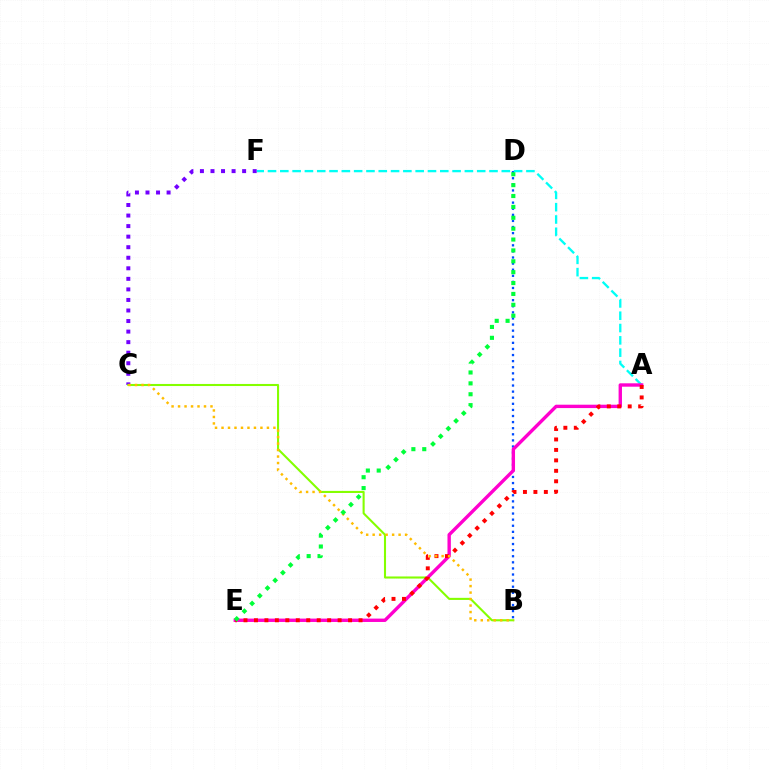{('B', 'D'): [{'color': '#004bff', 'line_style': 'dotted', 'thickness': 1.66}], ('A', 'F'): [{'color': '#00fff6', 'line_style': 'dashed', 'thickness': 1.67}], ('C', 'F'): [{'color': '#7200ff', 'line_style': 'dotted', 'thickness': 2.87}], ('B', 'C'): [{'color': '#84ff00', 'line_style': 'solid', 'thickness': 1.5}, {'color': '#ffbd00', 'line_style': 'dotted', 'thickness': 1.76}], ('A', 'E'): [{'color': '#ff00cf', 'line_style': 'solid', 'thickness': 2.43}, {'color': '#ff0000', 'line_style': 'dotted', 'thickness': 2.84}], ('D', 'E'): [{'color': '#00ff39', 'line_style': 'dotted', 'thickness': 2.96}]}